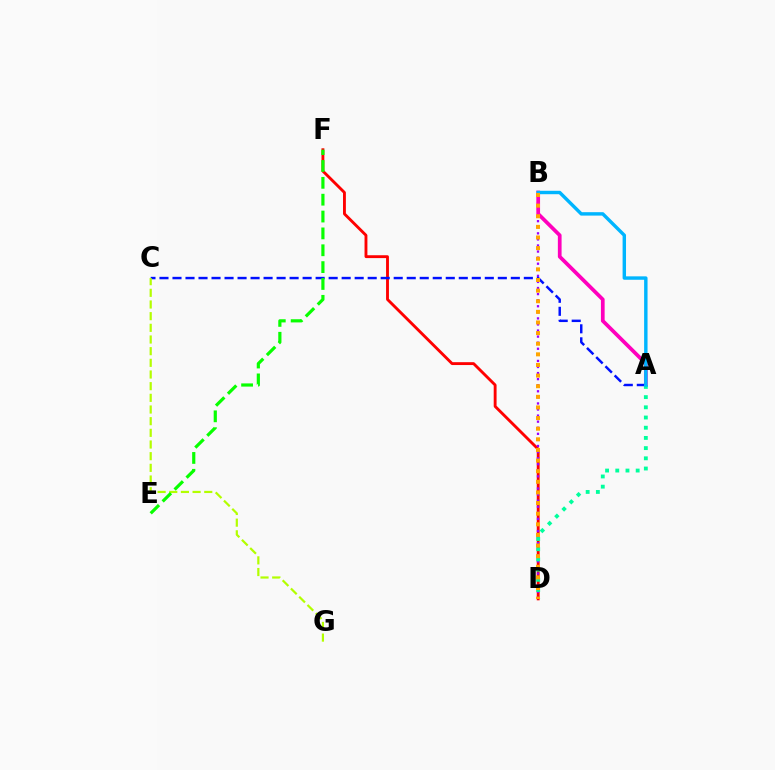{('D', 'F'): [{'color': '#ff0000', 'line_style': 'solid', 'thickness': 2.06}], ('B', 'D'): [{'color': '#9b00ff', 'line_style': 'dotted', 'thickness': 1.65}, {'color': '#ffa500', 'line_style': 'dotted', 'thickness': 2.89}], ('A', 'B'): [{'color': '#ff00bd', 'line_style': 'solid', 'thickness': 2.68}, {'color': '#00b5ff', 'line_style': 'solid', 'thickness': 2.46}], ('A', 'C'): [{'color': '#0010ff', 'line_style': 'dashed', 'thickness': 1.77}], ('A', 'D'): [{'color': '#00ff9d', 'line_style': 'dotted', 'thickness': 2.77}], ('C', 'G'): [{'color': '#b3ff00', 'line_style': 'dashed', 'thickness': 1.59}], ('E', 'F'): [{'color': '#08ff00', 'line_style': 'dashed', 'thickness': 2.29}]}